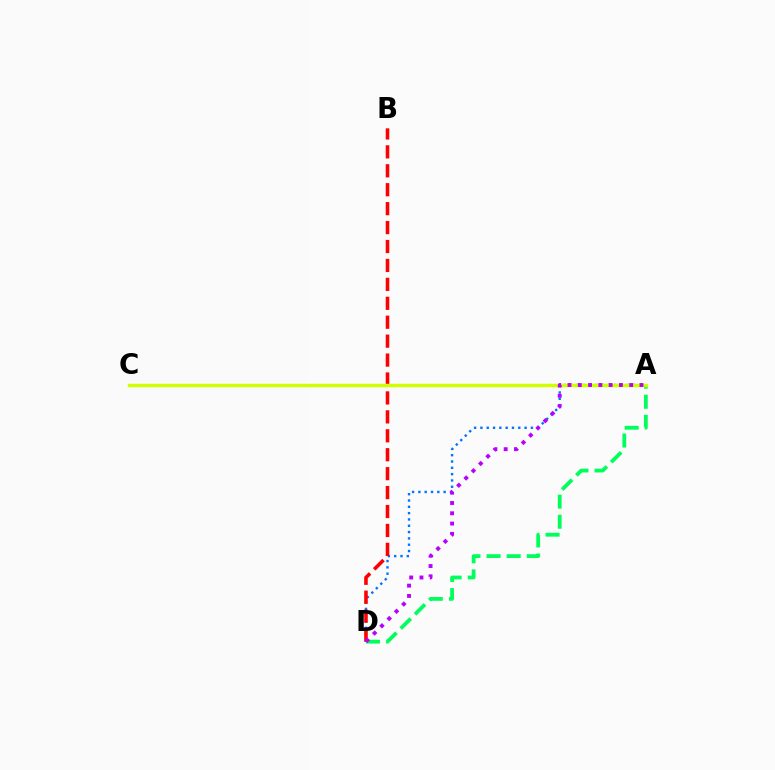{('A', 'D'): [{'color': '#0074ff', 'line_style': 'dotted', 'thickness': 1.72}, {'color': '#00ff5c', 'line_style': 'dashed', 'thickness': 2.73}, {'color': '#b900ff', 'line_style': 'dotted', 'thickness': 2.79}], ('B', 'D'): [{'color': '#ff0000', 'line_style': 'dashed', 'thickness': 2.57}], ('A', 'C'): [{'color': '#d1ff00', 'line_style': 'solid', 'thickness': 2.49}]}